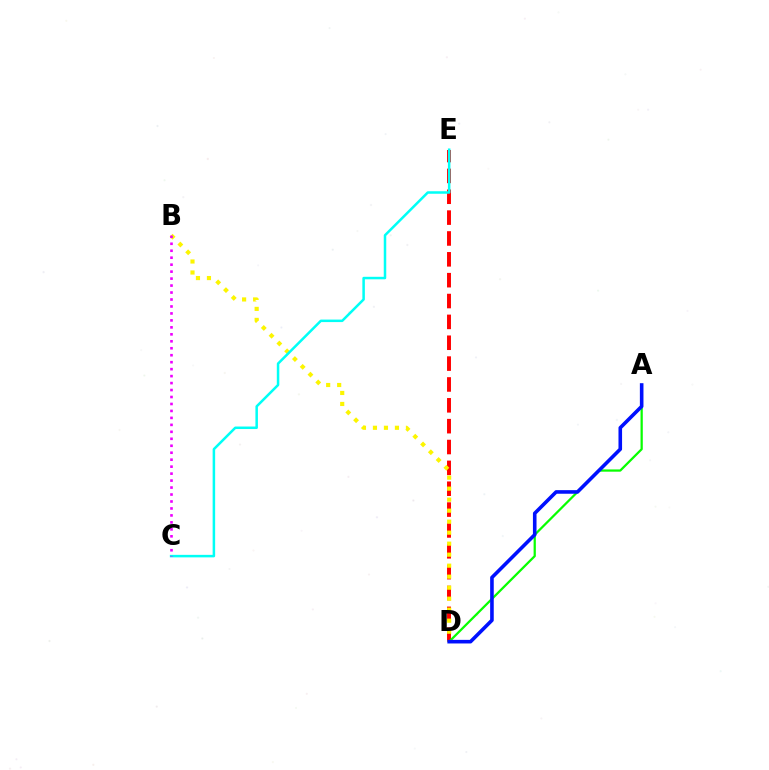{('D', 'E'): [{'color': '#ff0000', 'line_style': 'dashed', 'thickness': 2.83}], ('A', 'D'): [{'color': '#08ff00', 'line_style': 'solid', 'thickness': 1.62}, {'color': '#0010ff', 'line_style': 'solid', 'thickness': 2.59}], ('B', 'D'): [{'color': '#fcf500', 'line_style': 'dotted', 'thickness': 2.99}], ('C', 'E'): [{'color': '#00fff6', 'line_style': 'solid', 'thickness': 1.81}], ('B', 'C'): [{'color': '#ee00ff', 'line_style': 'dotted', 'thickness': 1.89}]}